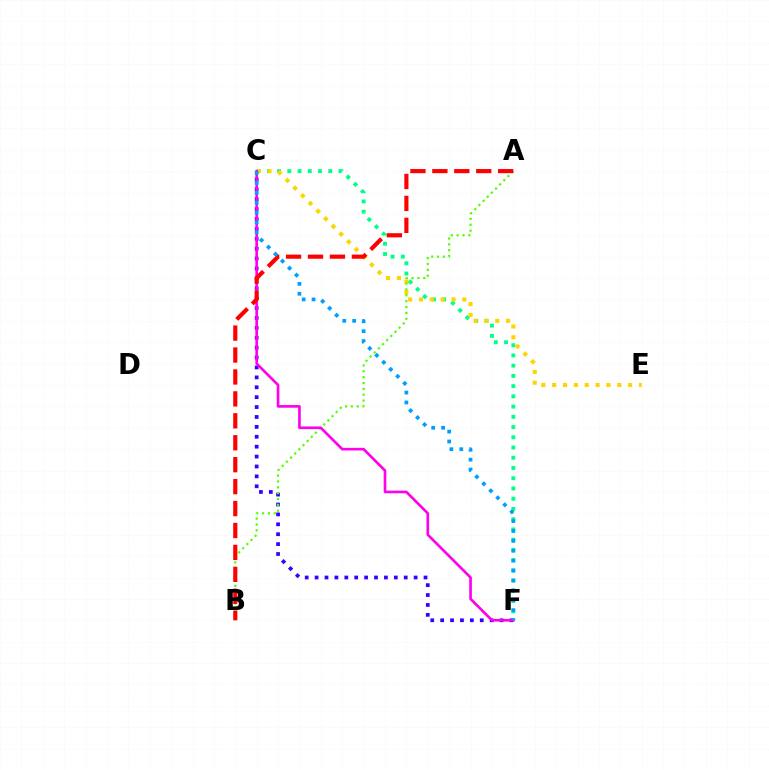{('C', 'F'): [{'color': '#00ff86', 'line_style': 'dotted', 'thickness': 2.78}, {'color': '#3700ff', 'line_style': 'dotted', 'thickness': 2.69}, {'color': '#ff00ed', 'line_style': 'solid', 'thickness': 1.9}, {'color': '#009eff', 'line_style': 'dotted', 'thickness': 2.69}], ('C', 'E'): [{'color': '#ffd500', 'line_style': 'dotted', 'thickness': 2.95}], ('A', 'B'): [{'color': '#4fff00', 'line_style': 'dotted', 'thickness': 1.59}, {'color': '#ff0000', 'line_style': 'dashed', 'thickness': 2.98}]}